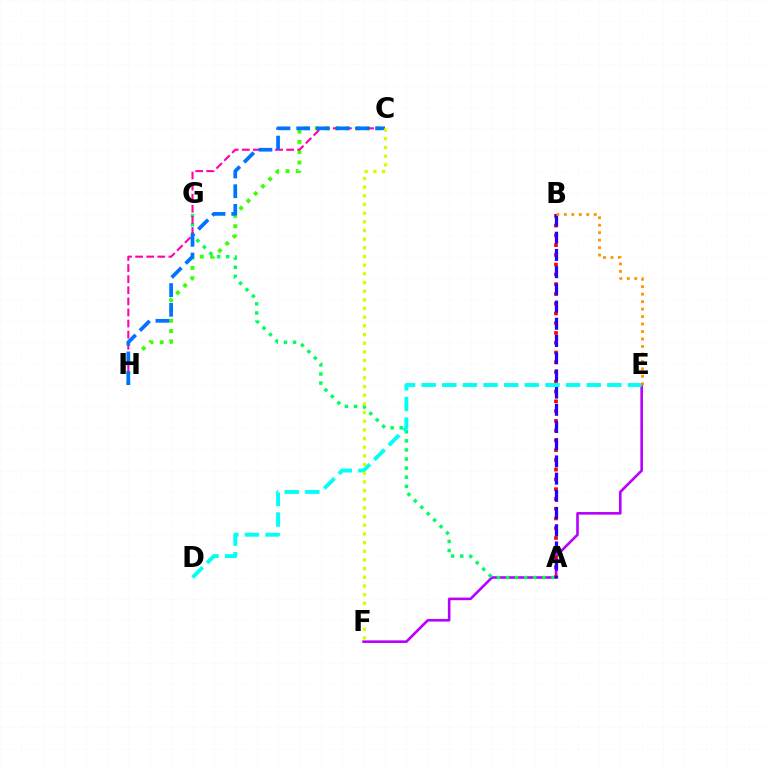{('E', 'F'): [{'color': '#b900ff', 'line_style': 'solid', 'thickness': 1.88}], ('A', 'G'): [{'color': '#00ff5c', 'line_style': 'dotted', 'thickness': 2.47}], ('C', 'H'): [{'color': '#3dff00', 'line_style': 'dotted', 'thickness': 2.79}, {'color': '#ff00ac', 'line_style': 'dashed', 'thickness': 1.51}, {'color': '#0074ff', 'line_style': 'dashed', 'thickness': 2.68}], ('A', 'B'): [{'color': '#ff0000', 'line_style': 'dotted', 'thickness': 2.65}, {'color': '#2500ff', 'line_style': 'dashed', 'thickness': 2.34}], ('D', 'E'): [{'color': '#00fff6', 'line_style': 'dashed', 'thickness': 2.8}], ('B', 'E'): [{'color': '#ff9400', 'line_style': 'dotted', 'thickness': 2.03}], ('C', 'F'): [{'color': '#d1ff00', 'line_style': 'dotted', 'thickness': 2.36}]}